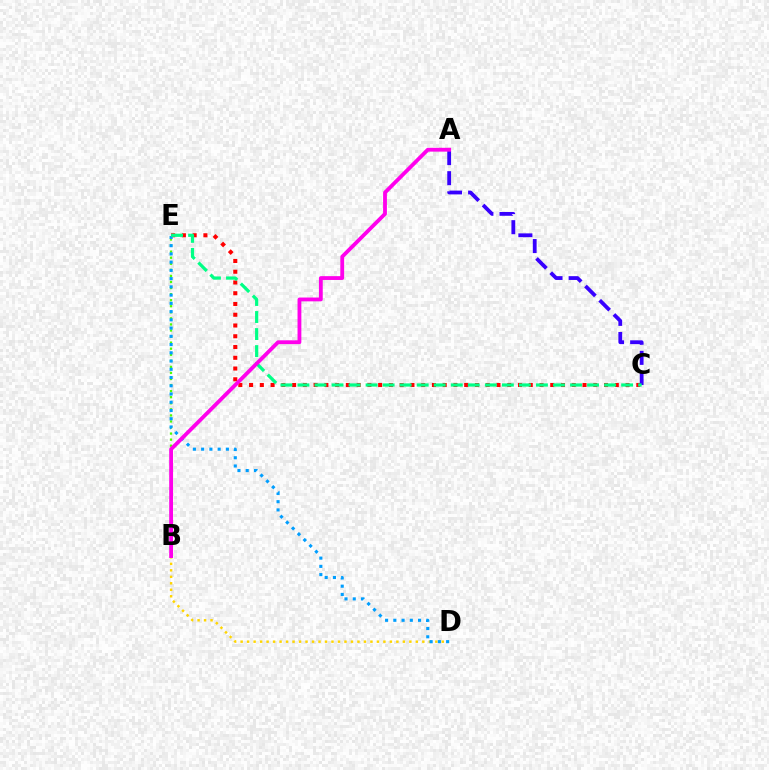{('C', 'E'): [{'color': '#ff0000', 'line_style': 'dotted', 'thickness': 2.92}, {'color': '#00ff86', 'line_style': 'dashed', 'thickness': 2.31}], ('B', 'D'): [{'color': '#ffd500', 'line_style': 'dotted', 'thickness': 1.76}], ('B', 'E'): [{'color': '#4fff00', 'line_style': 'dotted', 'thickness': 1.65}], ('D', 'E'): [{'color': '#009eff', 'line_style': 'dotted', 'thickness': 2.24}], ('A', 'C'): [{'color': '#3700ff', 'line_style': 'dashed', 'thickness': 2.73}], ('A', 'B'): [{'color': '#ff00ed', 'line_style': 'solid', 'thickness': 2.75}]}